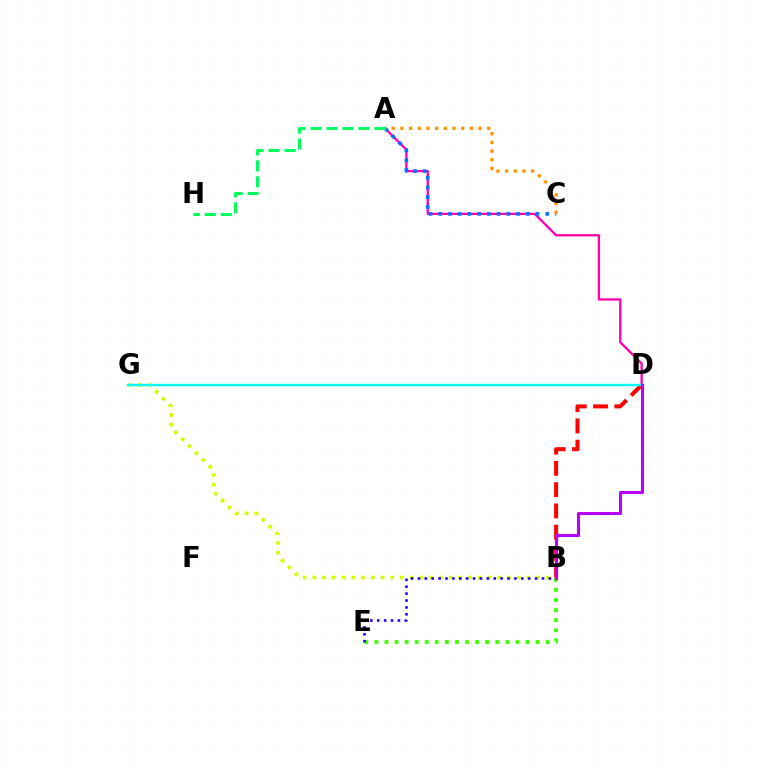{('B', 'G'): [{'color': '#d1ff00', 'line_style': 'dotted', 'thickness': 2.64}], ('B', 'E'): [{'color': '#3dff00', 'line_style': 'dotted', 'thickness': 2.74}, {'color': '#2500ff', 'line_style': 'dotted', 'thickness': 1.87}], ('B', 'D'): [{'color': '#ff0000', 'line_style': 'dashed', 'thickness': 2.89}, {'color': '#b900ff', 'line_style': 'solid', 'thickness': 2.2}], ('A', 'D'): [{'color': '#ff00ac', 'line_style': 'solid', 'thickness': 1.67}], ('A', 'C'): [{'color': '#0074ff', 'line_style': 'dotted', 'thickness': 2.64}, {'color': '#ff9400', 'line_style': 'dotted', 'thickness': 2.36}], ('D', 'G'): [{'color': '#00fff6', 'line_style': 'solid', 'thickness': 1.74}], ('A', 'H'): [{'color': '#00ff5c', 'line_style': 'dashed', 'thickness': 2.17}]}